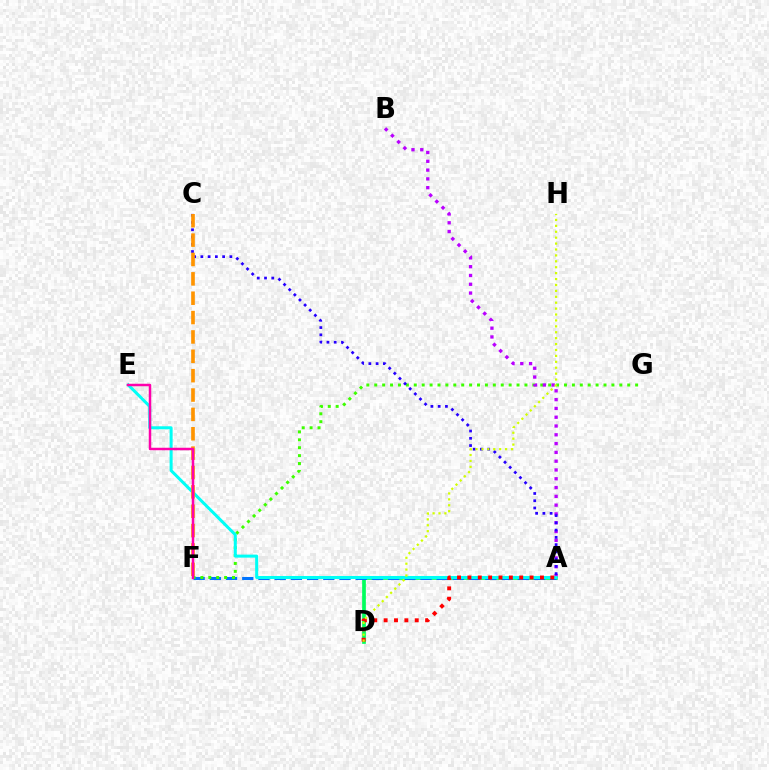{('A', 'D'): [{'color': '#00ff5c', 'line_style': 'solid', 'thickness': 2.66}, {'color': '#ff0000', 'line_style': 'dotted', 'thickness': 2.82}], ('A', 'F'): [{'color': '#0074ff', 'line_style': 'dashed', 'thickness': 2.2}], ('F', 'G'): [{'color': '#3dff00', 'line_style': 'dotted', 'thickness': 2.15}], ('A', 'B'): [{'color': '#b900ff', 'line_style': 'dotted', 'thickness': 2.39}], ('A', 'E'): [{'color': '#00fff6', 'line_style': 'solid', 'thickness': 2.17}], ('A', 'C'): [{'color': '#2500ff', 'line_style': 'dotted', 'thickness': 1.97}], ('C', 'F'): [{'color': '#ff9400', 'line_style': 'dashed', 'thickness': 2.63}], ('E', 'F'): [{'color': '#ff00ac', 'line_style': 'solid', 'thickness': 1.79}], ('D', 'H'): [{'color': '#d1ff00', 'line_style': 'dotted', 'thickness': 1.61}]}